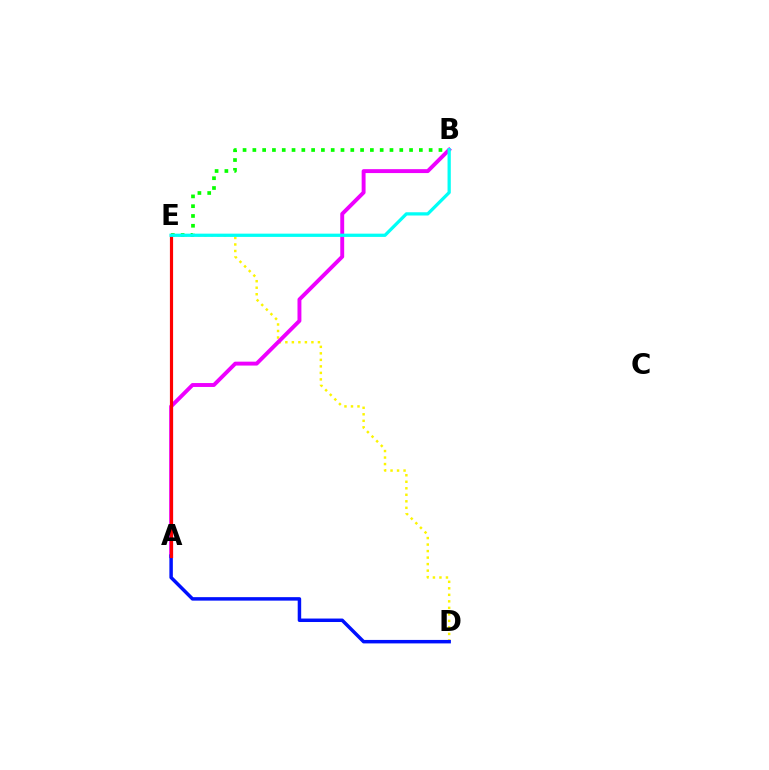{('D', 'E'): [{'color': '#fcf500', 'line_style': 'dotted', 'thickness': 1.77}], ('B', 'E'): [{'color': '#08ff00', 'line_style': 'dotted', 'thickness': 2.66}, {'color': '#00fff6', 'line_style': 'solid', 'thickness': 2.34}], ('A', 'B'): [{'color': '#ee00ff', 'line_style': 'solid', 'thickness': 2.81}], ('A', 'D'): [{'color': '#0010ff', 'line_style': 'solid', 'thickness': 2.5}], ('A', 'E'): [{'color': '#ff0000', 'line_style': 'solid', 'thickness': 2.29}]}